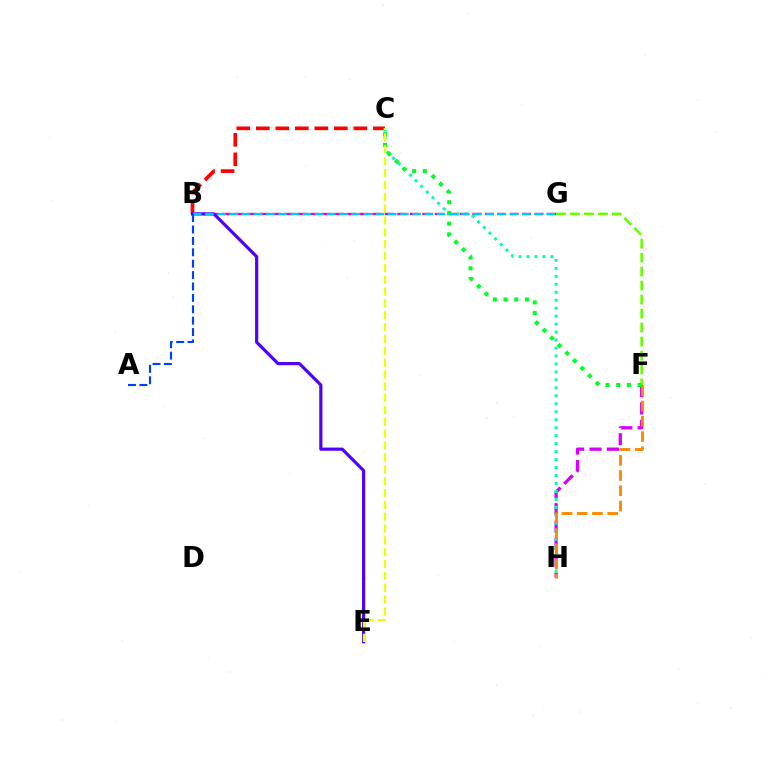{('B', 'G'): [{'color': '#ff00a0', 'line_style': 'dashed', 'thickness': 1.7}, {'color': '#00c7ff', 'line_style': 'dashed', 'thickness': 1.66}], ('B', 'C'): [{'color': '#ff0000', 'line_style': 'dashed', 'thickness': 2.65}], ('F', 'H'): [{'color': '#d600ff', 'line_style': 'dashed', 'thickness': 2.36}, {'color': '#ff8800', 'line_style': 'dashed', 'thickness': 2.07}], ('C', 'H'): [{'color': '#00ffaf', 'line_style': 'dotted', 'thickness': 2.16}], ('B', 'E'): [{'color': '#4f00ff', 'line_style': 'solid', 'thickness': 2.28}], ('F', 'G'): [{'color': '#66ff00', 'line_style': 'dashed', 'thickness': 1.9}], ('C', 'F'): [{'color': '#00ff27', 'line_style': 'dotted', 'thickness': 2.91}], ('C', 'E'): [{'color': '#eeff00', 'line_style': 'dashed', 'thickness': 1.61}], ('A', 'B'): [{'color': '#003fff', 'line_style': 'dashed', 'thickness': 1.55}]}